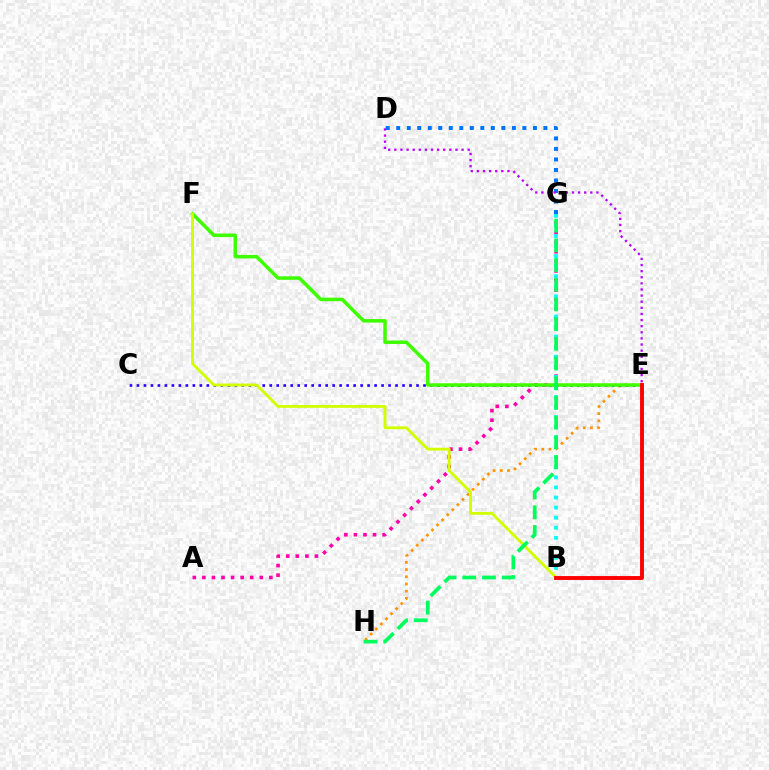{('E', 'H'): [{'color': '#ff9400', 'line_style': 'dotted', 'thickness': 1.95}], ('A', 'G'): [{'color': '#ff00ac', 'line_style': 'dotted', 'thickness': 2.6}], ('C', 'E'): [{'color': '#2500ff', 'line_style': 'dotted', 'thickness': 1.9}], ('B', 'G'): [{'color': '#00fff6', 'line_style': 'dotted', 'thickness': 2.73}], ('E', 'F'): [{'color': '#3dff00', 'line_style': 'solid', 'thickness': 2.52}], ('B', 'F'): [{'color': '#d1ff00', 'line_style': 'solid', 'thickness': 2.06}], ('D', 'G'): [{'color': '#0074ff', 'line_style': 'dotted', 'thickness': 2.86}], ('D', 'E'): [{'color': '#b900ff', 'line_style': 'dotted', 'thickness': 1.66}], ('G', 'H'): [{'color': '#00ff5c', 'line_style': 'dashed', 'thickness': 2.68}], ('B', 'E'): [{'color': '#ff0000', 'line_style': 'solid', 'thickness': 2.8}]}